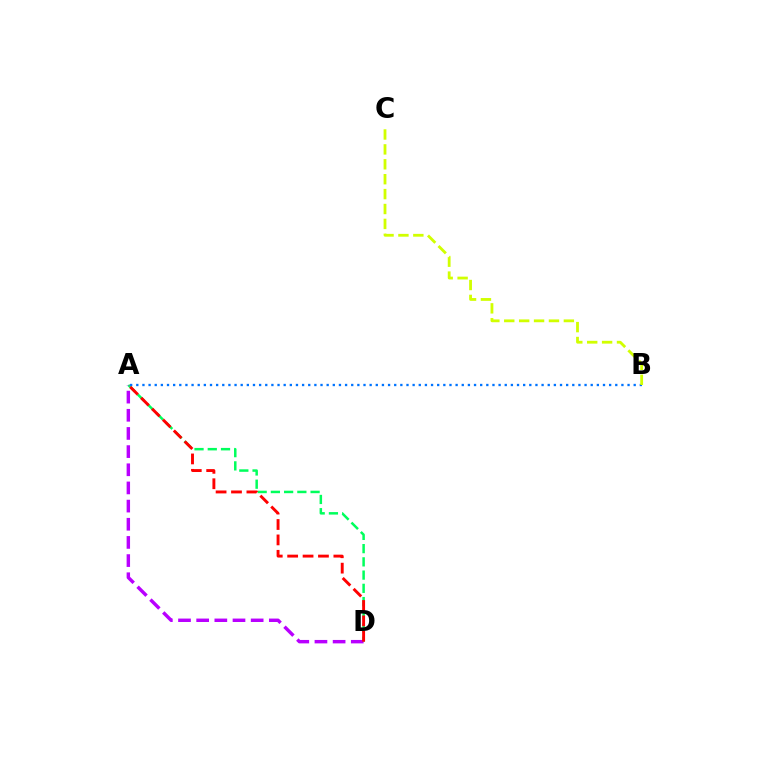{('A', 'D'): [{'color': '#00ff5c', 'line_style': 'dashed', 'thickness': 1.8}, {'color': '#b900ff', 'line_style': 'dashed', 'thickness': 2.47}, {'color': '#ff0000', 'line_style': 'dashed', 'thickness': 2.09}], ('A', 'B'): [{'color': '#0074ff', 'line_style': 'dotted', 'thickness': 1.67}], ('B', 'C'): [{'color': '#d1ff00', 'line_style': 'dashed', 'thickness': 2.02}]}